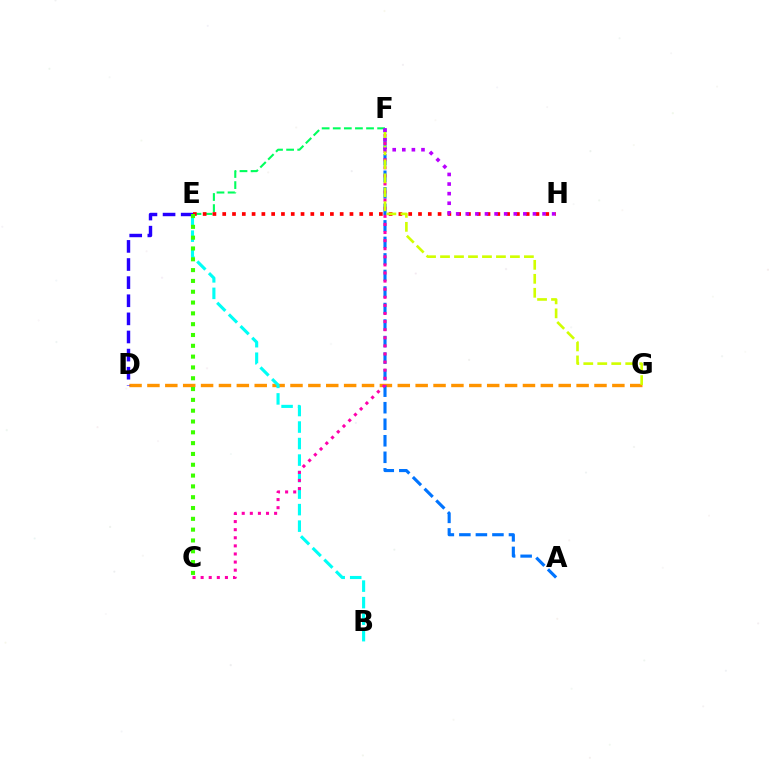{('E', 'F'): [{'color': '#00ff5c', 'line_style': 'dashed', 'thickness': 1.51}], ('D', 'G'): [{'color': '#ff9400', 'line_style': 'dashed', 'thickness': 2.43}], ('B', 'E'): [{'color': '#00fff6', 'line_style': 'dashed', 'thickness': 2.24}], ('D', 'E'): [{'color': '#2500ff', 'line_style': 'dashed', 'thickness': 2.46}], ('E', 'H'): [{'color': '#ff0000', 'line_style': 'dotted', 'thickness': 2.66}], ('A', 'F'): [{'color': '#0074ff', 'line_style': 'dashed', 'thickness': 2.25}], ('C', 'F'): [{'color': '#ff00ac', 'line_style': 'dotted', 'thickness': 2.2}], ('F', 'G'): [{'color': '#d1ff00', 'line_style': 'dashed', 'thickness': 1.9}], ('F', 'H'): [{'color': '#b900ff', 'line_style': 'dotted', 'thickness': 2.61}], ('C', 'E'): [{'color': '#3dff00', 'line_style': 'dotted', 'thickness': 2.94}]}